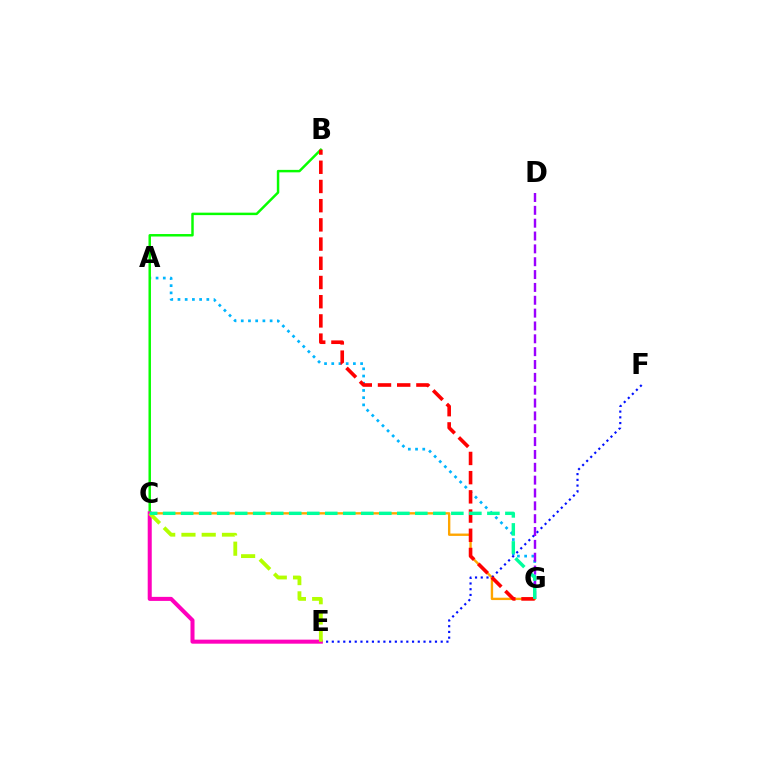{('A', 'G'): [{'color': '#00b5ff', 'line_style': 'dotted', 'thickness': 1.96}], ('C', 'G'): [{'color': '#ffa500', 'line_style': 'solid', 'thickness': 1.71}, {'color': '#00ff9d', 'line_style': 'dashed', 'thickness': 2.45}], ('E', 'F'): [{'color': '#0010ff', 'line_style': 'dotted', 'thickness': 1.56}], ('B', 'C'): [{'color': '#08ff00', 'line_style': 'solid', 'thickness': 1.78}], ('C', 'E'): [{'color': '#ff00bd', 'line_style': 'solid', 'thickness': 2.91}, {'color': '#b3ff00', 'line_style': 'dashed', 'thickness': 2.75}], ('B', 'G'): [{'color': '#ff0000', 'line_style': 'dashed', 'thickness': 2.61}], ('D', 'G'): [{'color': '#9b00ff', 'line_style': 'dashed', 'thickness': 1.75}]}